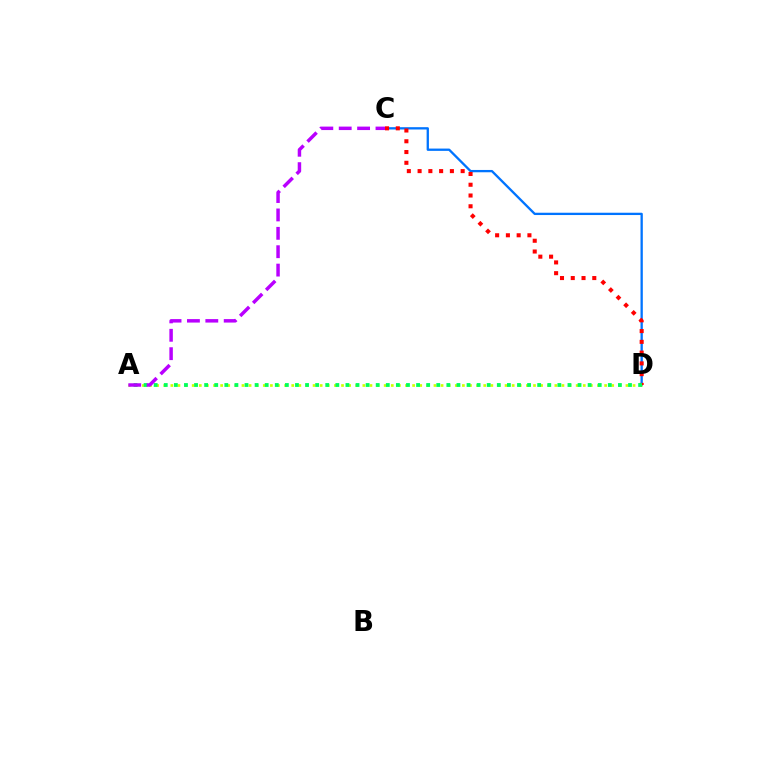{('C', 'D'): [{'color': '#0074ff', 'line_style': 'solid', 'thickness': 1.66}, {'color': '#ff0000', 'line_style': 'dotted', 'thickness': 2.92}], ('A', 'D'): [{'color': '#d1ff00', 'line_style': 'dotted', 'thickness': 1.93}, {'color': '#00ff5c', 'line_style': 'dotted', 'thickness': 2.74}], ('A', 'C'): [{'color': '#b900ff', 'line_style': 'dashed', 'thickness': 2.5}]}